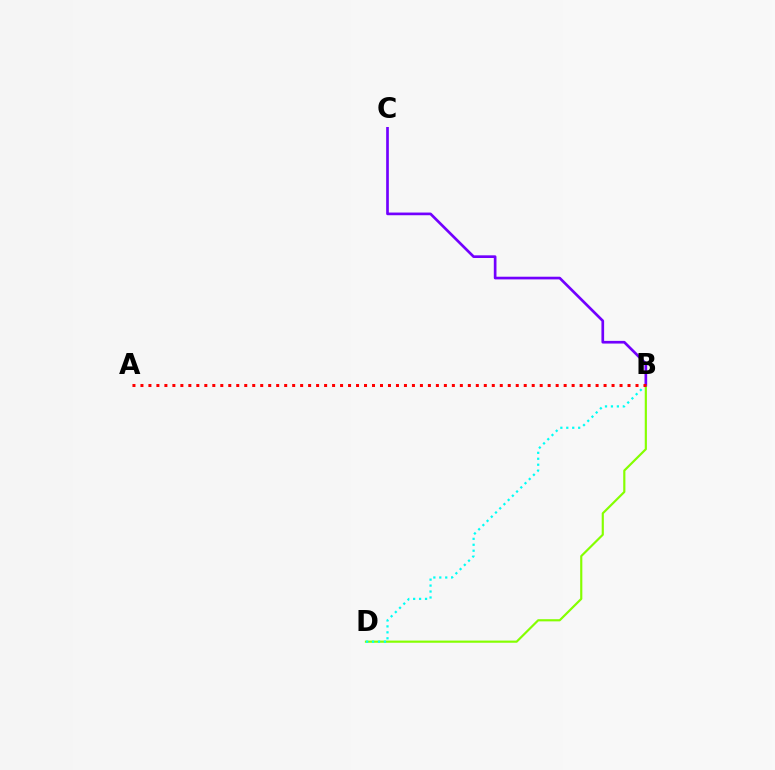{('B', 'D'): [{'color': '#84ff00', 'line_style': 'solid', 'thickness': 1.56}, {'color': '#00fff6', 'line_style': 'dotted', 'thickness': 1.61}], ('B', 'C'): [{'color': '#7200ff', 'line_style': 'solid', 'thickness': 1.93}], ('A', 'B'): [{'color': '#ff0000', 'line_style': 'dotted', 'thickness': 2.17}]}